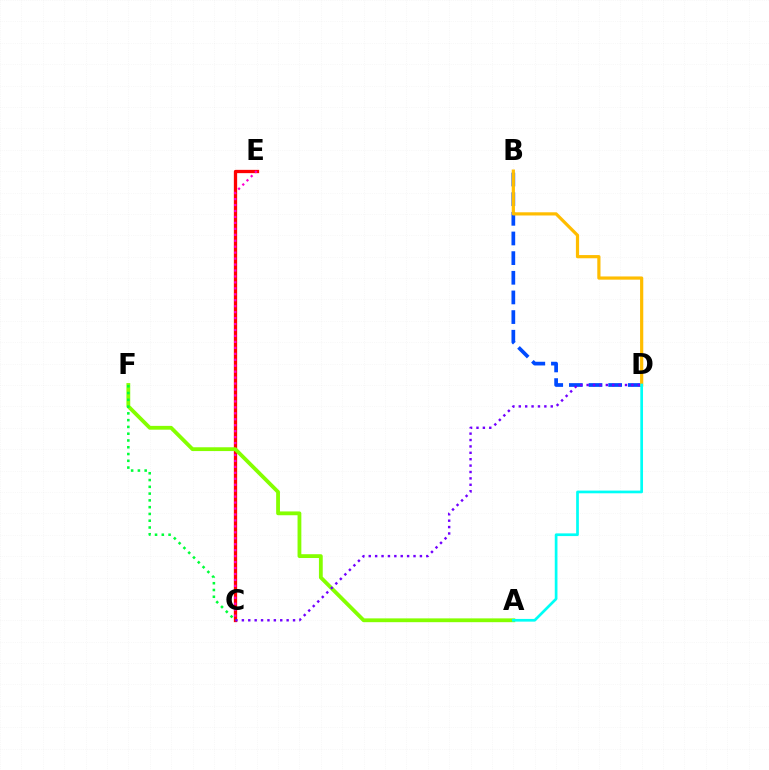{('C', 'E'): [{'color': '#ff0000', 'line_style': 'solid', 'thickness': 2.37}, {'color': '#ff00cf', 'line_style': 'dotted', 'thickness': 1.62}], ('B', 'D'): [{'color': '#004bff', 'line_style': 'dashed', 'thickness': 2.67}, {'color': '#ffbd00', 'line_style': 'solid', 'thickness': 2.31}], ('A', 'F'): [{'color': '#84ff00', 'line_style': 'solid', 'thickness': 2.74}], ('C', 'D'): [{'color': '#7200ff', 'line_style': 'dotted', 'thickness': 1.74}], ('C', 'F'): [{'color': '#00ff39', 'line_style': 'dotted', 'thickness': 1.84}], ('A', 'D'): [{'color': '#00fff6', 'line_style': 'solid', 'thickness': 1.94}]}